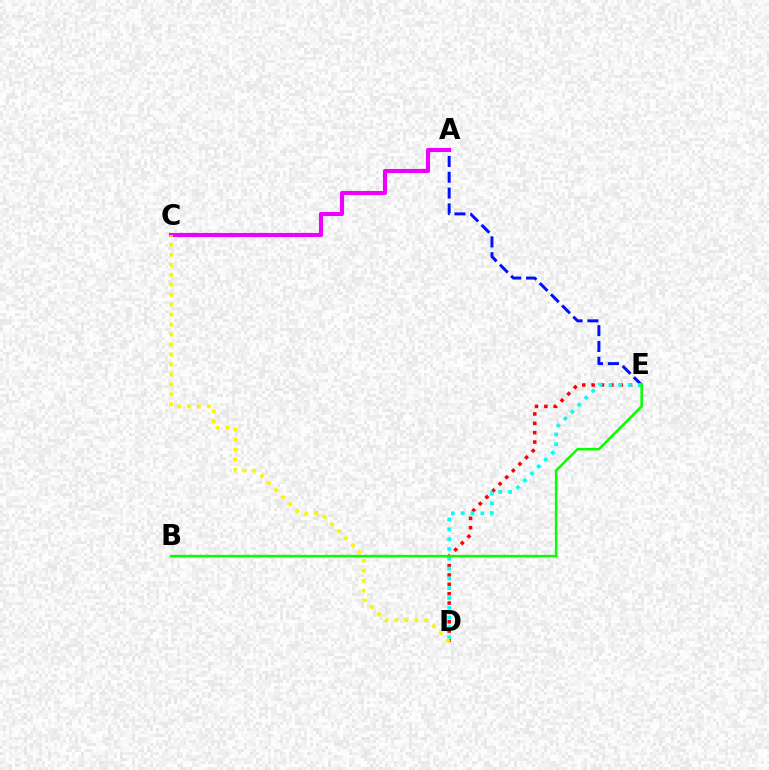{('A', 'E'): [{'color': '#0010ff', 'line_style': 'dashed', 'thickness': 2.15}], ('A', 'C'): [{'color': '#ee00ff', 'line_style': 'solid', 'thickness': 2.96}], ('D', 'E'): [{'color': '#ff0000', 'line_style': 'dotted', 'thickness': 2.54}, {'color': '#00fff6', 'line_style': 'dotted', 'thickness': 2.67}], ('C', 'D'): [{'color': '#fcf500', 'line_style': 'dotted', 'thickness': 2.71}], ('B', 'E'): [{'color': '#08ff00', 'line_style': 'solid', 'thickness': 1.82}]}